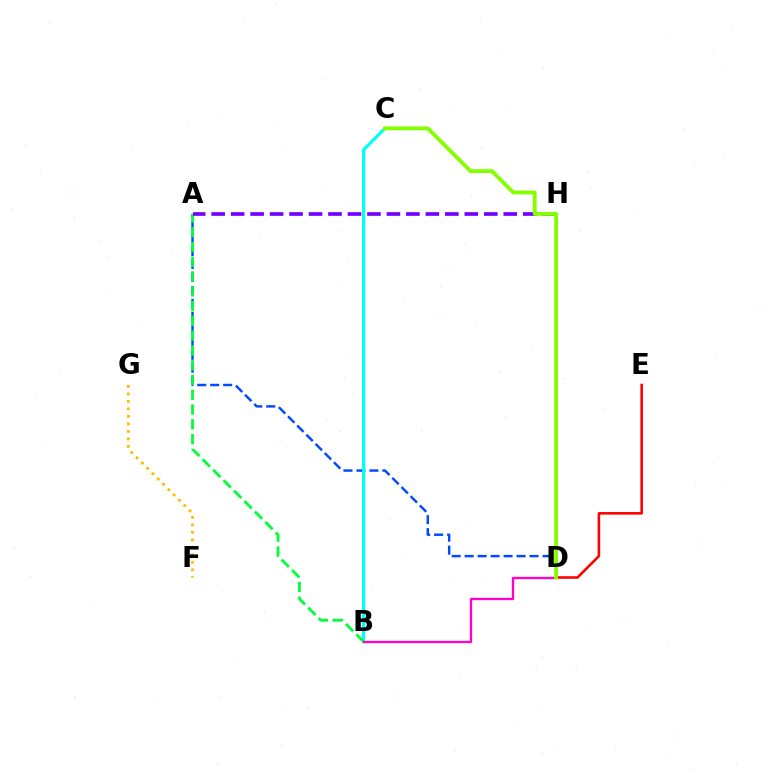{('A', 'D'): [{'color': '#004bff', 'line_style': 'dashed', 'thickness': 1.76}], ('B', 'C'): [{'color': '#00fff6', 'line_style': 'solid', 'thickness': 2.29}], ('A', 'B'): [{'color': '#00ff39', 'line_style': 'dashed', 'thickness': 2.01}], ('D', 'E'): [{'color': '#ff0000', 'line_style': 'solid', 'thickness': 1.86}], ('A', 'H'): [{'color': '#7200ff', 'line_style': 'dashed', 'thickness': 2.65}], ('B', 'D'): [{'color': '#ff00cf', 'line_style': 'solid', 'thickness': 1.67}], ('F', 'G'): [{'color': '#ffbd00', 'line_style': 'dotted', 'thickness': 2.04}], ('C', 'D'): [{'color': '#84ff00', 'line_style': 'solid', 'thickness': 2.77}]}